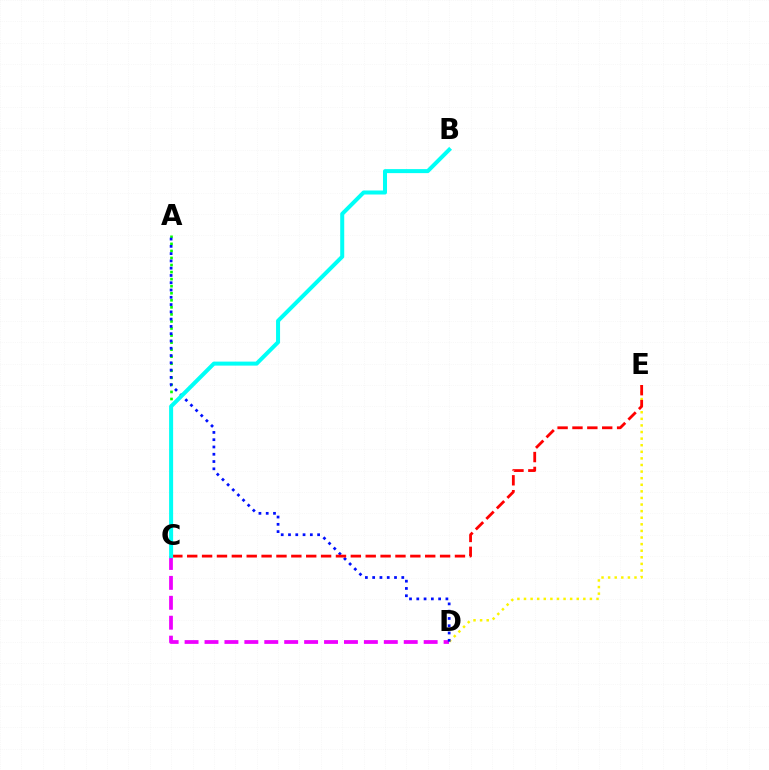{('A', 'C'): [{'color': '#08ff00', 'line_style': 'dotted', 'thickness': 1.92}], ('C', 'D'): [{'color': '#ee00ff', 'line_style': 'dashed', 'thickness': 2.71}], ('D', 'E'): [{'color': '#fcf500', 'line_style': 'dotted', 'thickness': 1.79}], ('A', 'D'): [{'color': '#0010ff', 'line_style': 'dotted', 'thickness': 1.98}], ('C', 'E'): [{'color': '#ff0000', 'line_style': 'dashed', 'thickness': 2.02}], ('B', 'C'): [{'color': '#00fff6', 'line_style': 'solid', 'thickness': 2.89}]}